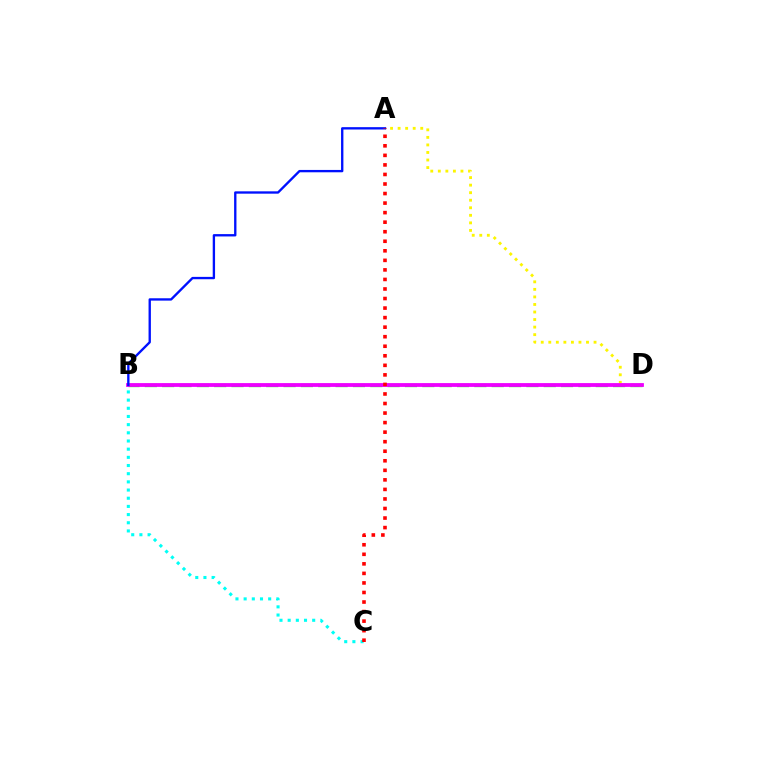{('B', 'D'): [{'color': '#08ff00', 'line_style': 'dashed', 'thickness': 2.36}, {'color': '#ee00ff', 'line_style': 'solid', 'thickness': 2.73}], ('B', 'C'): [{'color': '#00fff6', 'line_style': 'dotted', 'thickness': 2.22}], ('A', 'D'): [{'color': '#fcf500', 'line_style': 'dotted', 'thickness': 2.05}], ('A', 'B'): [{'color': '#0010ff', 'line_style': 'solid', 'thickness': 1.69}], ('A', 'C'): [{'color': '#ff0000', 'line_style': 'dotted', 'thickness': 2.59}]}